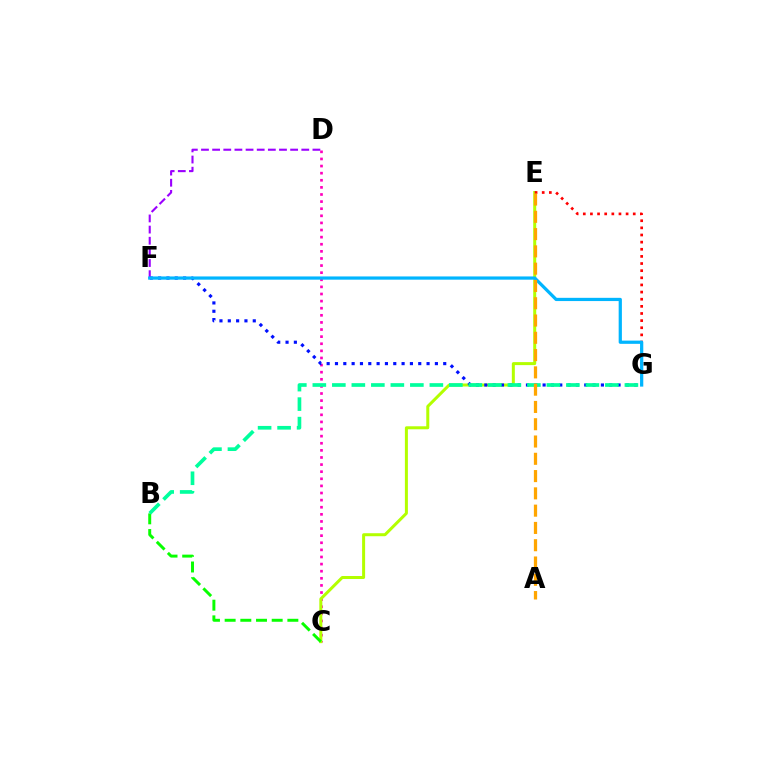{('C', 'D'): [{'color': '#ff00bd', 'line_style': 'dotted', 'thickness': 1.93}], ('C', 'E'): [{'color': '#b3ff00', 'line_style': 'solid', 'thickness': 2.16}], ('F', 'G'): [{'color': '#0010ff', 'line_style': 'dotted', 'thickness': 2.26}, {'color': '#00b5ff', 'line_style': 'solid', 'thickness': 2.32}], ('D', 'F'): [{'color': '#9b00ff', 'line_style': 'dashed', 'thickness': 1.51}], ('E', 'G'): [{'color': '#ff0000', 'line_style': 'dotted', 'thickness': 1.94}], ('B', 'C'): [{'color': '#08ff00', 'line_style': 'dashed', 'thickness': 2.13}], ('B', 'G'): [{'color': '#00ff9d', 'line_style': 'dashed', 'thickness': 2.65}], ('A', 'E'): [{'color': '#ffa500', 'line_style': 'dashed', 'thickness': 2.35}]}